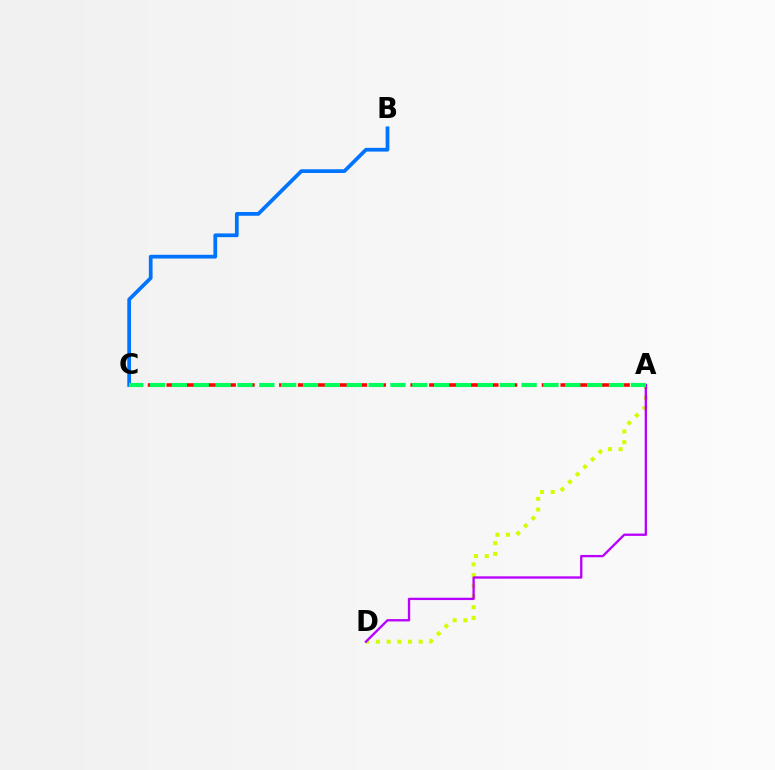{('A', 'D'): [{'color': '#d1ff00', 'line_style': 'dotted', 'thickness': 2.9}, {'color': '#b900ff', 'line_style': 'solid', 'thickness': 1.68}], ('A', 'C'): [{'color': '#ff0000', 'line_style': 'dashed', 'thickness': 2.55}, {'color': '#00ff5c', 'line_style': 'dashed', 'thickness': 2.97}], ('B', 'C'): [{'color': '#0074ff', 'line_style': 'solid', 'thickness': 2.69}]}